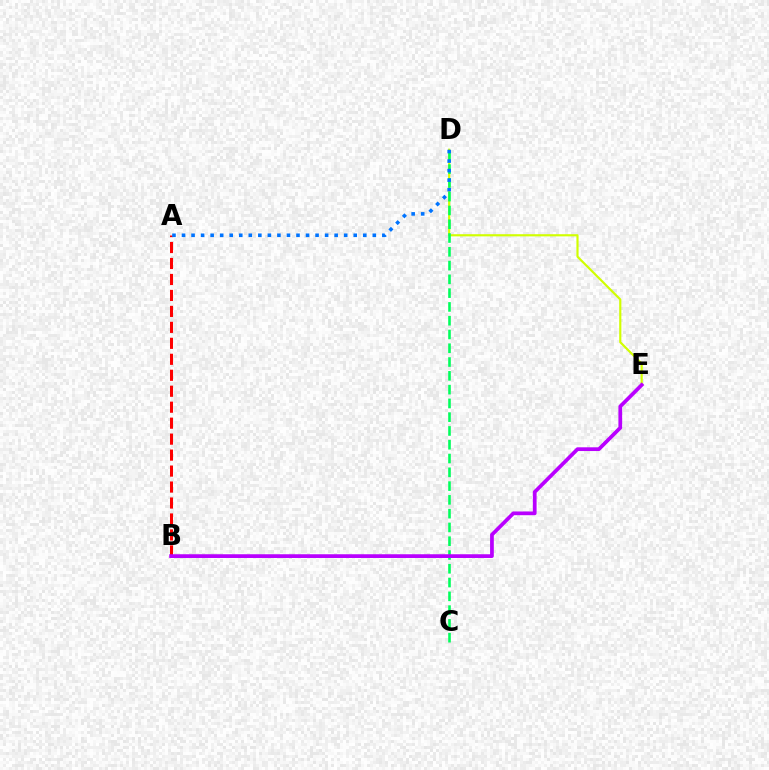{('D', 'E'): [{'color': '#d1ff00', 'line_style': 'solid', 'thickness': 1.56}], ('A', 'B'): [{'color': '#ff0000', 'line_style': 'dashed', 'thickness': 2.17}], ('C', 'D'): [{'color': '#00ff5c', 'line_style': 'dashed', 'thickness': 1.87}], ('A', 'D'): [{'color': '#0074ff', 'line_style': 'dotted', 'thickness': 2.59}], ('B', 'E'): [{'color': '#b900ff', 'line_style': 'solid', 'thickness': 2.69}]}